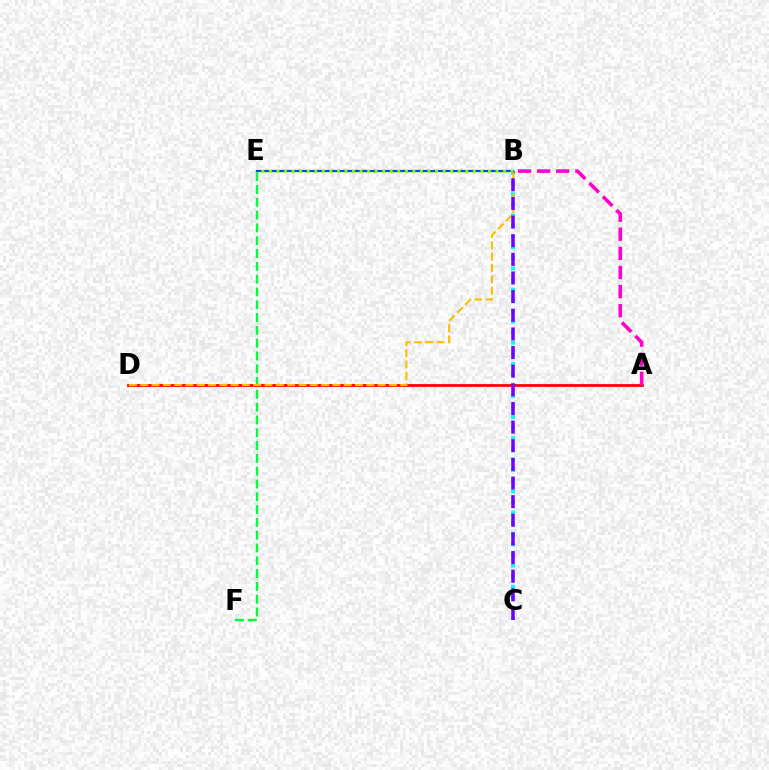{('B', 'E'): [{'color': '#004bff', 'line_style': 'solid', 'thickness': 1.62}, {'color': '#84ff00', 'line_style': 'dotted', 'thickness': 2.05}], ('B', 'C'): [{'color': '#00fff6', 'line_style': 'dotted', 'thickness': 2.88}, {'color': '#7200ff', 'line_style': 'dashed', 'thickness': 2.53}], ('E', 'F'): [{'color': '#00ff39', 'line_style': 'dashed', 'thickness': 1.74}], ('A', 'D'): [{'color': '#ff0000', 'line_style': 'solid', 'thickness': 2.0}], ('A', 'B'): [{'color': '#ff00cf', 'line_style': 'dashed', 'thickness': 2.6}], ('B', 'D'): [{'color': '#ffbd00', 'line_style': 'dashed', 'thickness': 1.54}]}